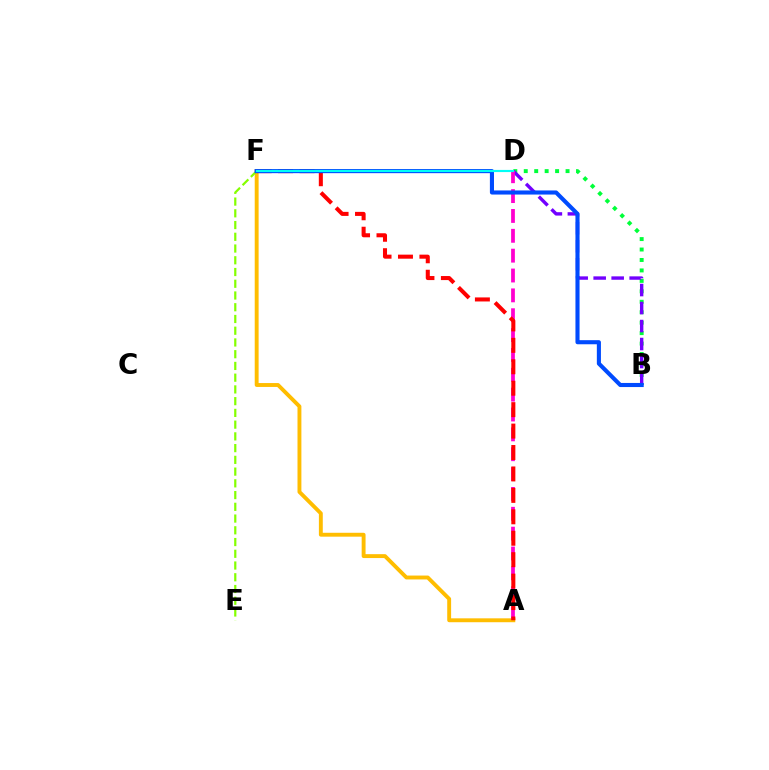{('B', 'D'): [{'color': '#00ff39', 'line_style': 'dotted', 'thickness': 2.84}, {'color': '#7200ff', 'line_style': 'dashed', 'thickness': 2.44}], ('A', 'F'): [{'color': '#ffbd00', 'line_style': 'solid', 'thickness': 2.8}, {'color': '#ff0000', 'line_style': 'dashed', 'thickness': 2.91}], ('E', 'F'): [{'color': '#84ff00', 'line_style': 'dashed', 'thickness': 1.59}], ('A', 'D'): [{'color': '#ff00cf', 'line_style': 'dashed', 'thickness': 2.7}], ('B', 'F'): [{'color': '#004bff', 'line_style': 'solid', 'thickness': 2.95}], ('D', 'F'): [{'color': '#00fff6', 'line_style': 'solid', 'thickness': 1.56}]}